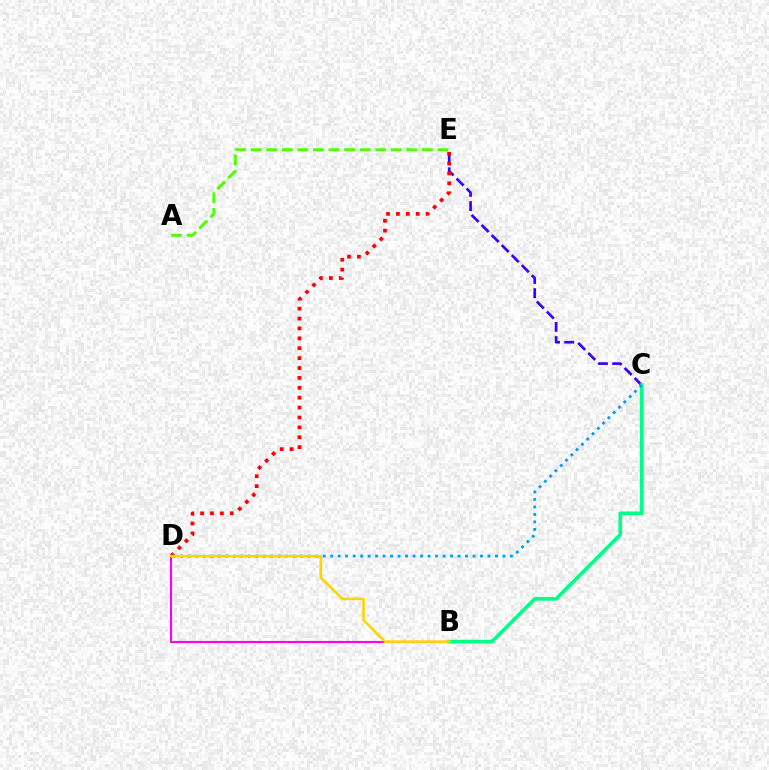{('C', 'E'): [{'color': '#3700ff', 'line_style': 'dashed', 'thickness': 1.93}], ('B', 'C'): [{'color': '#00ff86', 'line_style': 'solid', 'thickness': 2.6}], ('D', 'E'): [{'color': '#ff0000', 'line_style': 'dotted', 'thickness': 2.69}], ('C', 'D'): [{'color': '#009eff', 'line_style': 'dotted', 'thickness': 2.04}], ('B', 'D'): [{'color': '#ff00ed', 'line_style': 'solid', 'thickness': 1.53}, {'color': '#ffd500', 'line_style': 'solid', 'thickness': 1.85}], ('A', 'E'): [{'color': '#4fff00', 'line_style': 'dashed', 'thickness': 2.11}]}